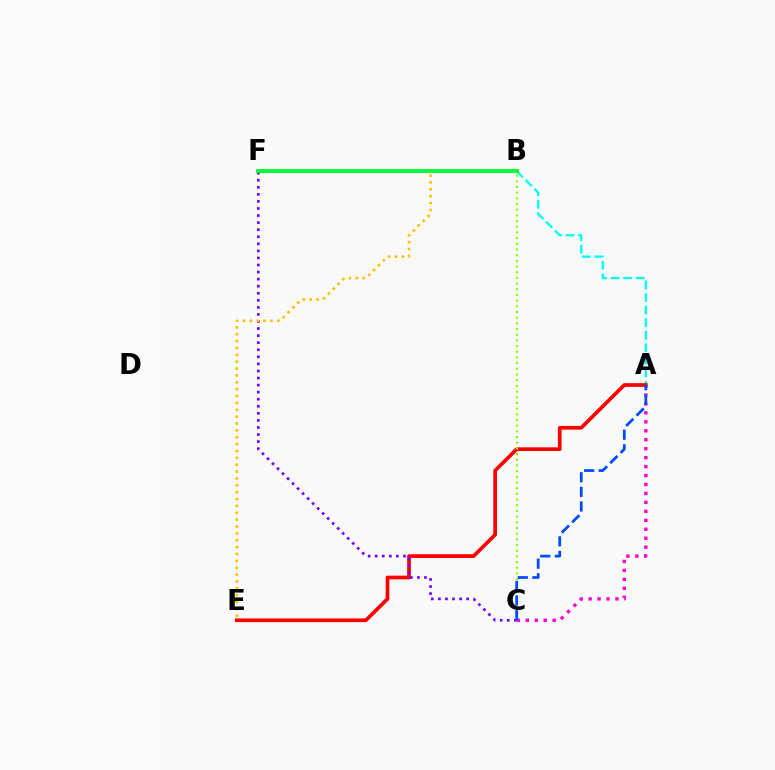{('A', 'B'): [{'color': '#00fff6', 'line_style': 'dashed', 'thickness': 1.71}], ('A', 'E'): [{'color': '#ff0000', 'line_style': 'solid', 'thickness': 2.66}], ('C', 'F'): [{'color': '#7200ff', 'line_style': 'dotted', 'thickness': 1.92}], ('B', 'C'): [{'color': '#84ff00', 'line_style': 'dotted', 'thickness': 1.54}], ('B', 'E'): [{'color': '#ffbd00', 'line_style': 'dotted', 'thickness': 1.87}], ('A', 'C'): [{'color': '#ff00cf', 'line_style': 'dotted', 'thickness': 2.43}, {'color': '#004bff', 'line_style': 'dashed', 'thickness': 1.98}], ('B', 'F'): [{'color': '#00ff39', 'line_style': 'solid', 'thickness': 2.83}]}